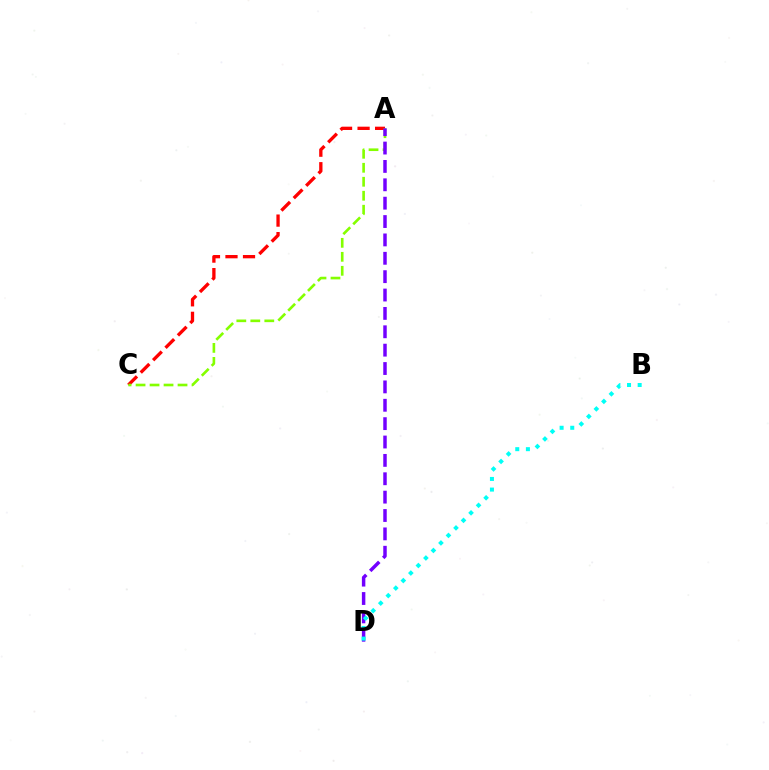{('A', 'C'): [{'color': '#ff0000', 'line_style': 'dashed', 'thickness': 2.38}, {'color': '#84ff00', 'line_style': 'dashed', 'thickness': 1.9}], ('A', 'D'): [{'color': '#7200ff', 'line_style': 'dashed', 'thickness': 2.5}], ('B', 'D'): [{'color': '#00fff6', 'line_style': 'dotted', 'thickness': 2.89}]}